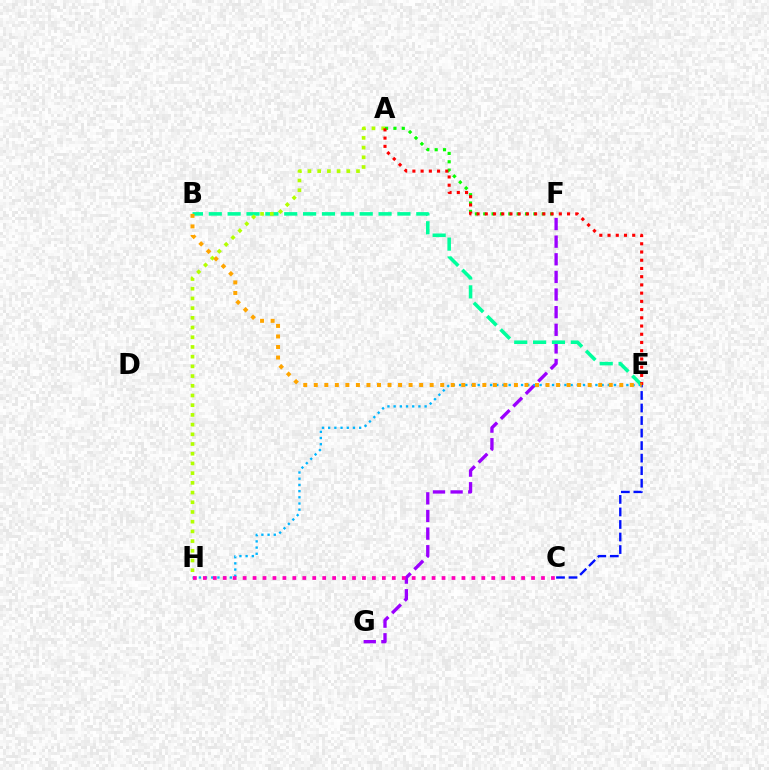{('F', 'G'): [{'color': '#9b00ff', 'line_style': 'dashed', 'thickness': 2.39}], ('C', 'E'): [{'color': '#0010ff', 'line_style': 'dashed', 'thickness': 1.7}], ('E', 'H'): [{'color': '#00b5ff', 'line_style': 'dotted', 'thickness': 1.68}], ('B', 'E'): [{'color': '#00ff9d', 'line_style': 'dashed', 'thickness': 2.56}, {'color': '#ffa500', 'line_style': 'dotted', 'thickness': 2.86}], ('A', 'F'): [{'color': '#08ff00', 'line_style': 'dotted', 'thickness': 2.27}], ('C', 'H'): [{'color': '#ff00bd', 'line_style': 'dotted', 'thickness': 2.7}], ('A', 'H'): [{'color': '#b3ff00', 'line_style': 'dotted', 'thickness': 2.64}], ('A', 'E'): [{'color': '#ff0000', 'line_style': 'dotted', 'thickness': 2.24}]}